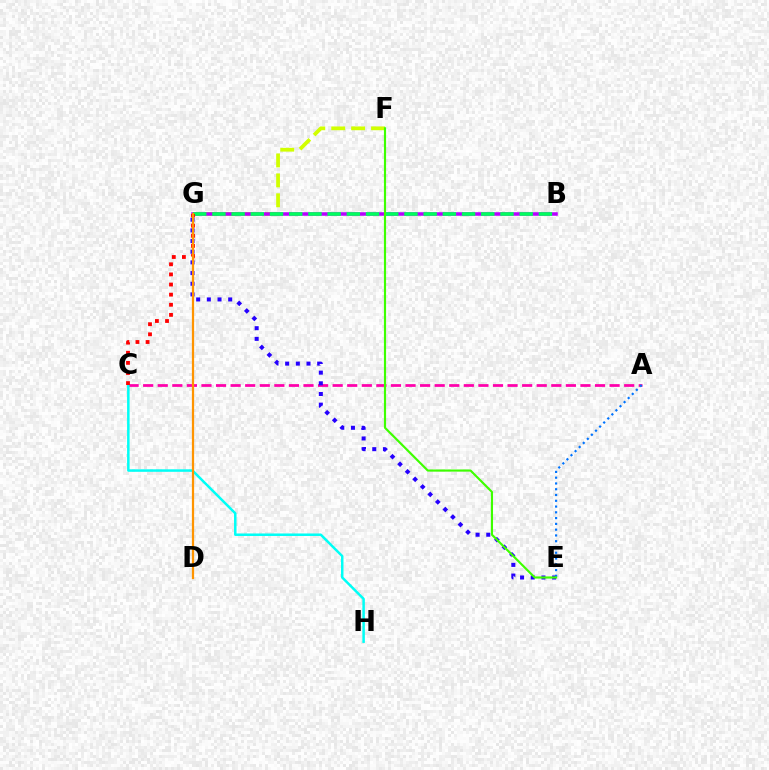{('F', 'G'): [{'color': '#d1ff00', 'line_style': 'dashed', 'thickness': 2.71}], ('B', 'G'): [{'color': '#b900ff', 'line_style': 'solid', 'thickness': 2.54}, {'color': '#00ff5c', 'line_style': 'dashed', 'thickness': 2.61}], ('A', 'C'): [{'color': '#ff00ac', 'line_style': 'dashed', 'thickness': 1.98}], ('C', 'H'): [{'color': '#00fff6', 'line_style': 'solid', 'thickness': 1.8}], ('E', 'G'): [{'color': '#2500ff', 'line_style': 'dotted', 'thickness': 2.9}], ('C', 'G'): [{'color': '#ff0000', 'line_style': 'dotted', 'thickness': 2.75}], ('A', 'E'): [{'color': '#0074ff', 'line_style': 'dotted', 'thickness': 1.57}], ('D', 'G'): [{'color': '#ff9400', 'line_style': 'solid', 'thickness': 1.61}], ('E', 'F'): [{'color': '#3dff00', 'line_style': 'solid', 'thickness': 1.55}]}